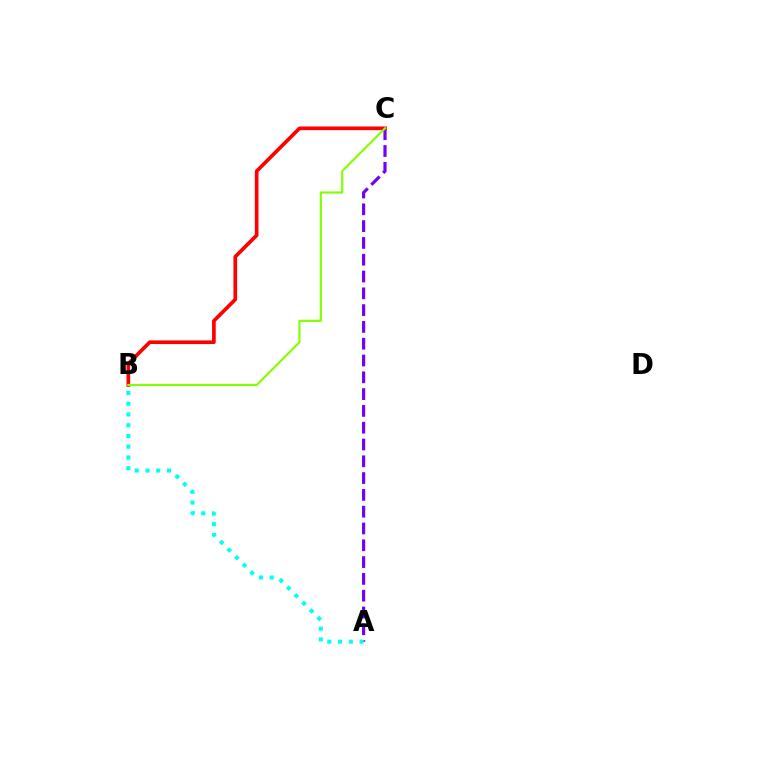{('A', 'C'): [{'color': '#7200ff', 'line_style': 'dashed', 'thickness': 2.28}], ('B', 'C'): [{'color': '#ff0000', 'line_style': 'solid', 'thickness': 2.64}, {'color': '#84ff00', 'line_style': 'solid', 'thickness': 1.55}], ('A', 'B'): [{'color': '#00fff6', 'line_style': 'dotted', 'thickness': 2.92}]}